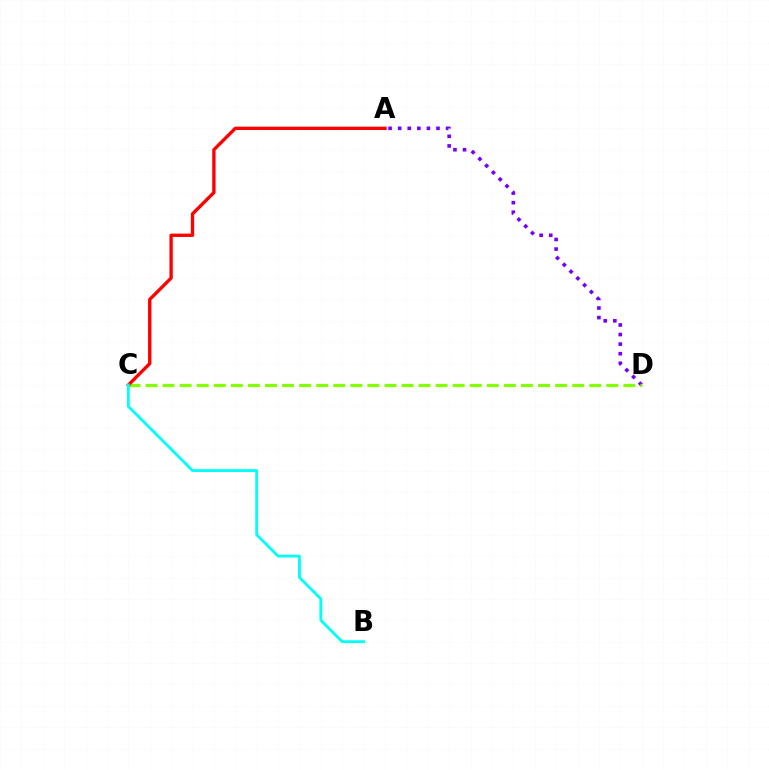{('A', 'D'): [{'color': '#7200ff', 'line_style': 'dotted', 'thickness': 2.6}], ('C', 'D'): [{'color': '#84ff00', 'line_style': 'dashed', 'thickness': 2.32}], ('A', 'C'): [{'color': '#ff0000', 'line_style': 'solid', 'thickness': 2.4}], ('B', 'C'): [{'color': '#00fff6', 'line_style': 'solid', 'thickness': 2.04}]}